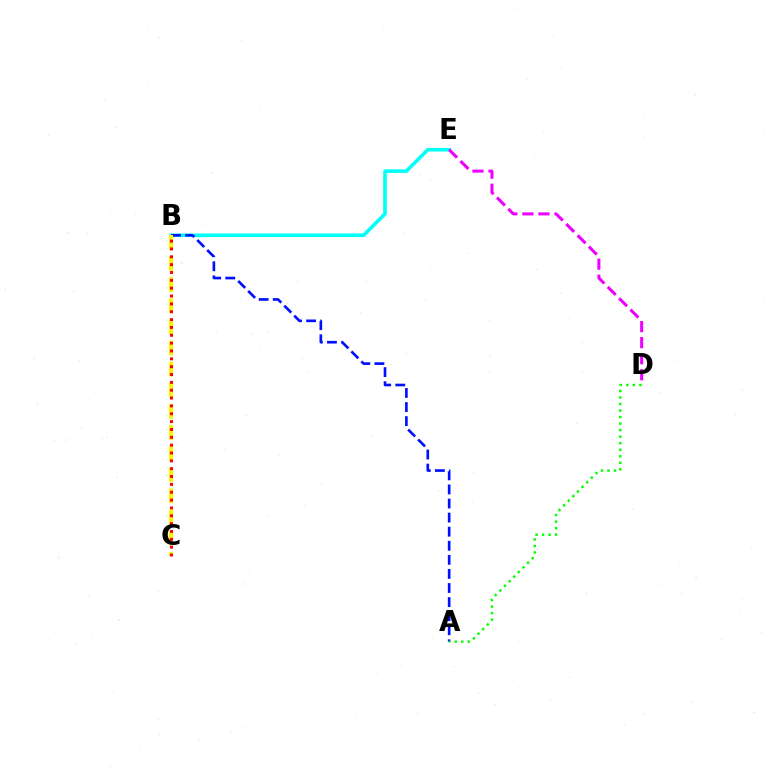{('B', 'E'): [{'color': '#00fff6', 'line_style': 'solid', 'thickness': 2.58}], ('D', 'E'): [{'color': '#ee00ff', 'line_style': 'dashed', 'thickness': 2.18}], ('A', 'B'): [{'color': '#0010ff', 'line_style': 'dashed', 'thickness': 1.91}], ('B', 'C'): [{'color': '#fcf500', 'line_style': 'dashed', 'thickness': 2.87}, {'color': '#ff0000', 'line_style': 'dotted', 'thickness': 2.13}], ('A', 'D'): [{'color': '#08ff00', 'line_style': 'dotted', 'thickness': 1.77}]}